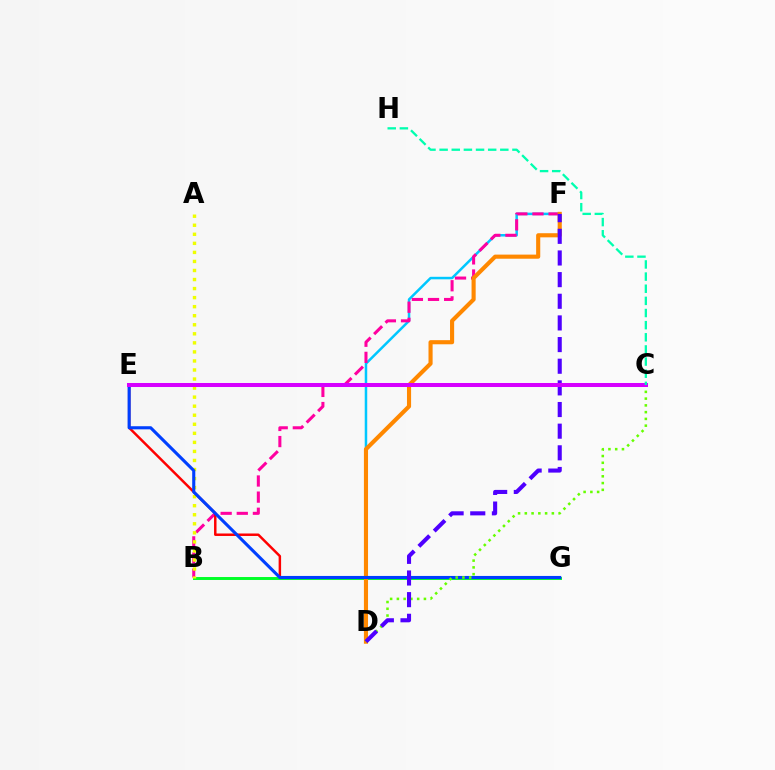{('B', 'G'): [{'color': '#00ff27', 'line_style': 'solid', 'thickness': 2.12}], ('D', 'F'): [{'color': '#00c7ff', 'line_style': 'solid', 'thickness': 1.81}, {'color': '#ff8800', 'line_style': 'solid', 'thickness': 2.96}, {'color': '#4f00ff', 'line_style': 'dashed', 'thickness': 2.94}], ('B', 'F'): [{'color': '#ff00a0', 'line_style': 'dashed', 'thickness': 2.19}], ('A', 'B'): [{'color': '#eeff00', 'line_style': 'dotted', 'thickness': 2.46}], ('E', 'G'): [{'color': '#ff0000', 'line_style': 'solid', 'thickness': 1.78}, {'color': '#003fff', 'line_style': 'solid', 'thickness': 2.23}], ('C', 'D'): [{'color': '#66ff00', 'line_style': 'dotted', 'thickness': 1.84}], ('C', 'E'): [{'color': '#d600ff', 'line_style': 'solid', 'thickness': 2.89}], ('C', 'H'): [{'color': '#00ffaf', 'line_style': 'dashed', 'thickness': 1.65}]}